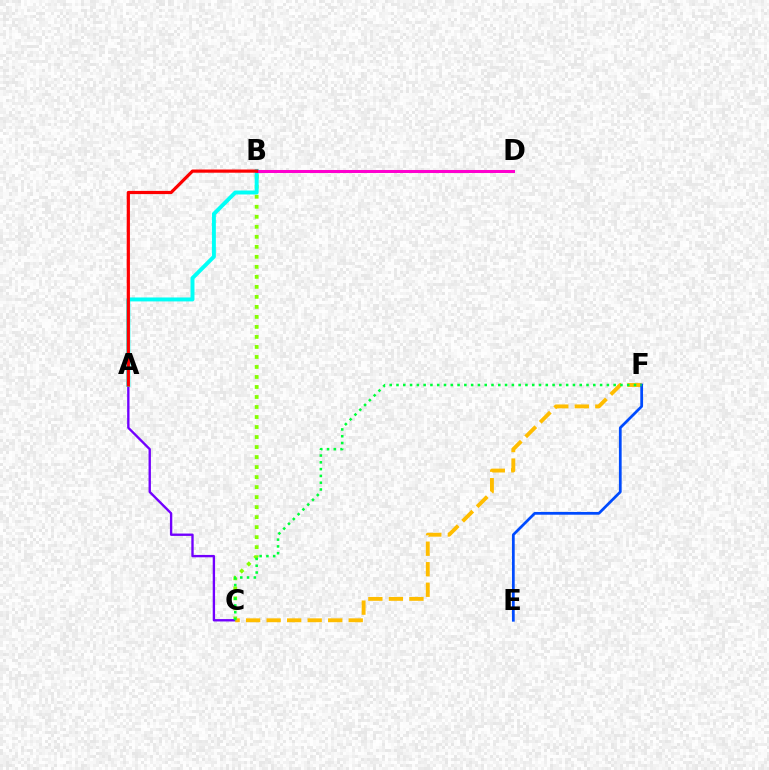{('B', 'C'): [{'color': '#84ff00', 'line_style': 'dotted', 'thickness': 2.72}], ('A', 'C'): [{'color': '#7200ff', 'line_style': 'solid', 'thickness': 1.7}], ('C', 'F'): [{'color': '#ffbd00', 'line_style': 'dashed', 'thickness': 2.79}, {'color': '#00ff39', 'line_style': 'dotted', 'thickness': 1.84}], ('E', 'F'): [{'color': '#004bff', 'line_style': 'solid', 'thickness': 1.98}], ('A', 'B'): [{'color': '#00fff6', 'line_style': 'solid', 'thickness': 2.83}, {'color': '#ff0000', 'line_style': 'solid', 'thickness': 2.3}], ('B', 'D'): [{'color': '#ff00cf', 'line_style': 'solid', 'thickness': 2.18}]}